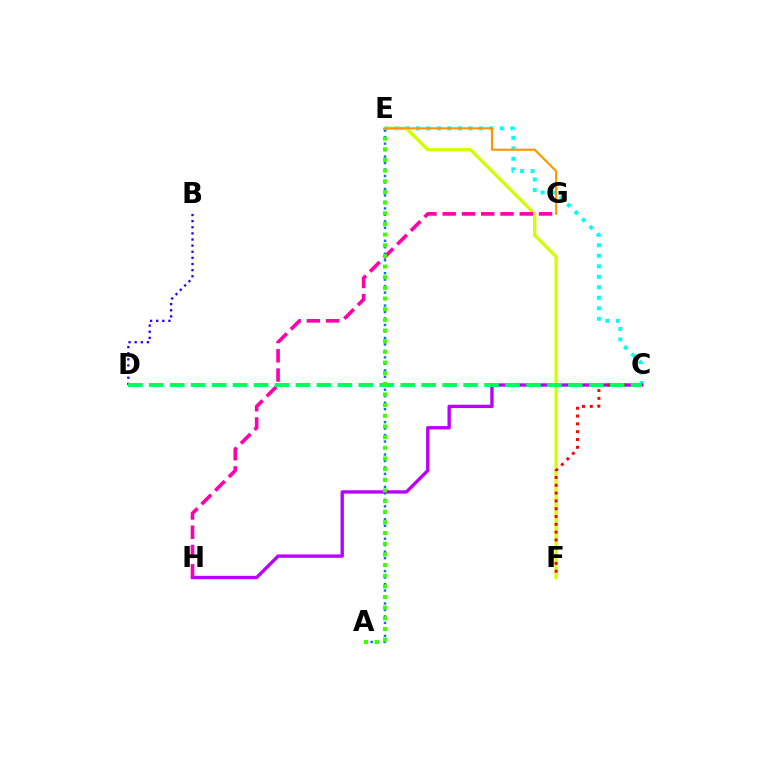{('C', 'E'): [{'color': '#00fff6', 'line_style': 'dotted', 'thickness': 2.85}], ('A', 'E'): [{'color': '#0074ff', 'line_style': 'dotted', 'thickness': 1.76}, {'color': '#3dff00', 'line_style': 'dotted', 'thickness': 2.9}], ('B', 'D'): [{'color': '#2500ff', 'line_style': 'dotted', 'thickness': 1.66}], ('E', 'F'): [{'color': '#d1ff00', 'line_style': 'solid', 'thickness': 2.36}], ('C', 'H'): [{'color': '#b900ff', 'line_style': 'solid', 'thickness': 2.42}], ('C', 'F'): [{'color': '#ff0000', 'line_style': 'dotted', 'thickness': 2.12}], ('G', 'H'): [{'color': '#ff00ac', 'line_style': 'dashed', 'thickness': 2.62}], ('C', 'D'): [{'color': '#00ff5c', 'line_style': 'dashed', 'thickness': 2.85}], ('E', 'G'): [{'color': '#ff9400', 'line_style': 'solid', 'thickness': 1.51}]}